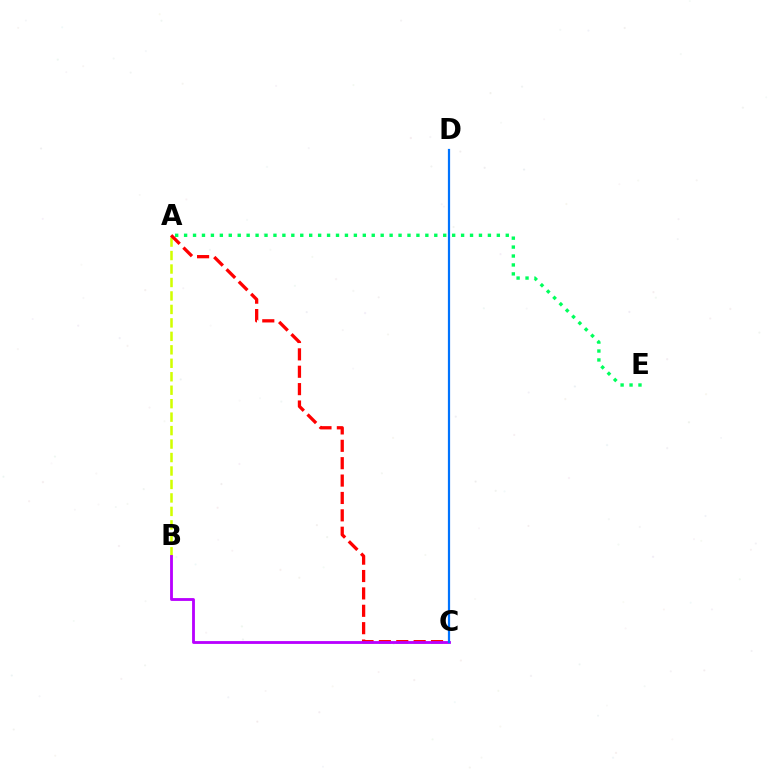{('A', 'B'): [{'color': '#d1ff00', 'line_style': 'dashed', 'thickness': 1.83}], ('A', 'C'): [{'color': '#ff0000', 'line_style': 'dashed', 'thickness': 2.36}], ('B', 'C'): [{'color': '#b900ff', 'line_style': 'solid', 'thickness': 2.04}], ('A', 'E'): [{'color': '#00ff5c', 'line_style': 'dotted', 'thickness': 2.43}], ('C', 'D'): [{'color': '#0074ff', 'line_style': 'solid', 'thickness': 1.6}]}